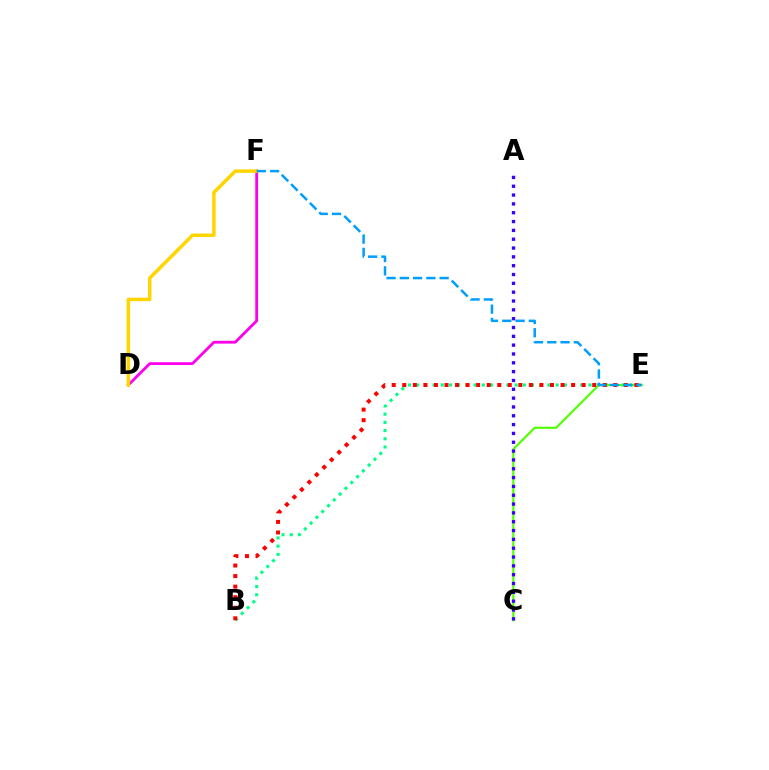{('B', 'E'): [{'color': '#00ff86', 'line_style': 'dotted', 'thickness': 2.23}, {'color': '#ff0000', 'line_style': 'dotted', 'thickness': 2.87}], ('D', 'F'): [{'color': '#ff00ed', 'line_style': 'solid', 'thickness': 2.02}, {'color': '#ffd500', 'line_style': 'solid', 'thickness': 2.53}], ('C', 'E'): [{'color': '#4fff00', 'line_style': 'solid', 'thickness': 1.55}], ('A', 'C'): [{'color': '#3700ff', 'line_style': 'dotted', 'thickness': 2.4}], ('E', 'F'): [{'color': '#009eff', 'line_style': 'dashed', 'thickness': 1.8}]}